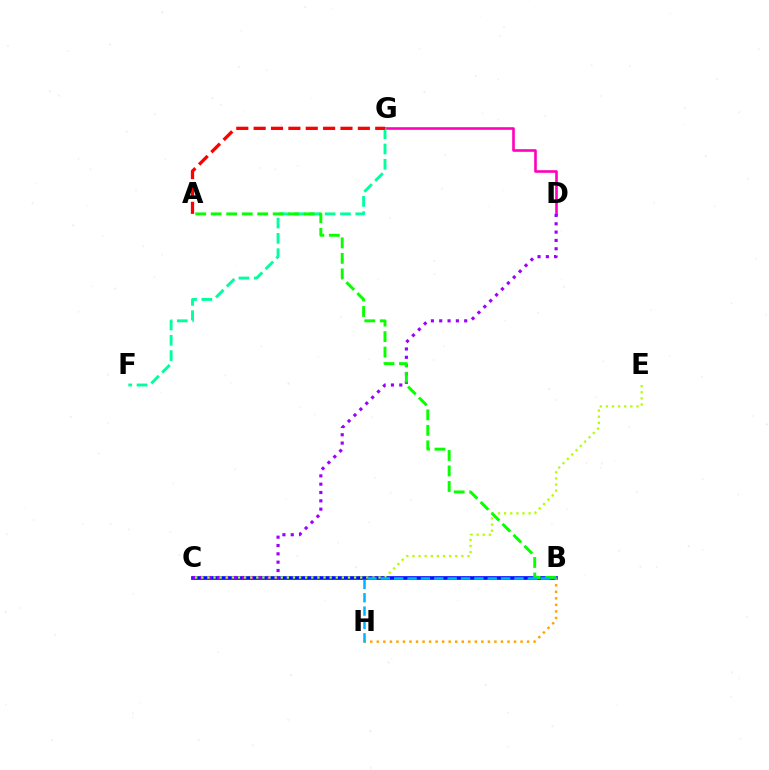{('B', 'C'): [{'color': '#0010ff', 'line_style': 'solid', 'thickness': 2.65}], ('D', 'G'): [{'color': '#ff00bd', 'line_style': 'solid', 'thickness': 1.88}], ('B', 'H'): [{'color': '#ffa500', 'line_style': 'dotted', 'thickness': 1.78}, {'color': '#00b5ff', 'line_style': 'dashed', 'thickness': 1.82}], ('F', 'G'): [{'color': '#00ff9d', 'line_style': 'dashed', 'thickness': 2.08}], ('C', 'D'): [{'color': '#9b00ff', 'line_style': 'dotted', 'thickness': 2.26}], ('A', 'G'): [{'color': '#ff0000', 'line_style': 'dashed', 'thickness': 2.36}], ('C', 'E'): [{'color': '#b3ff00', 'line_style': 'dotted', 'thickness': 1.66}], ('A', 'B'): [{'color': '#08ff00', 'line_style': 'dashed', 'thickness': 2.11}]}